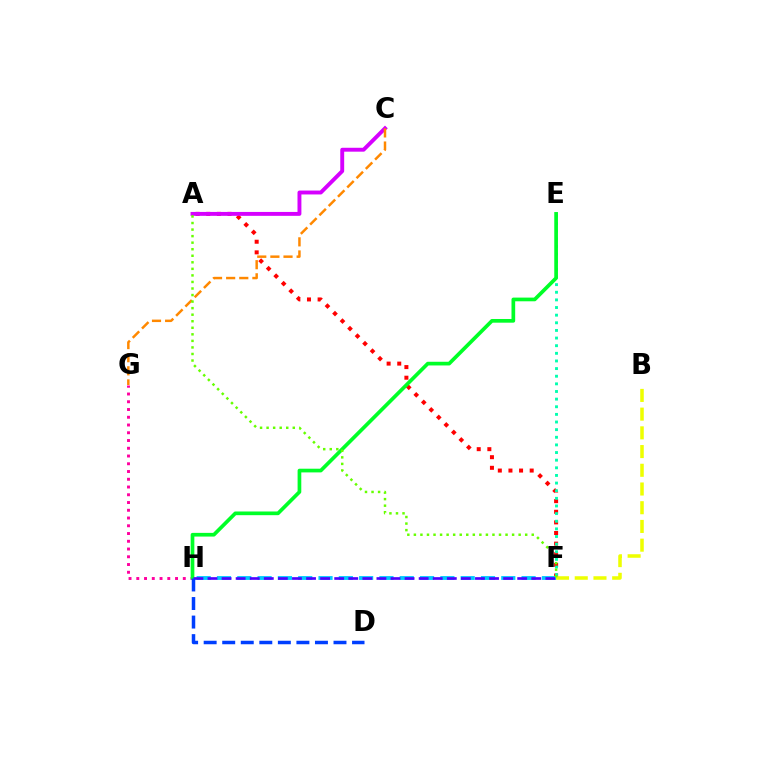{('A', 'F'): [{'color': '#ff0000', 'line_style': 'dotted', 'thickness': 2.89}, {'color': '#66ff00', 'line_style': 'dotted', 'thickness': 1.78}], ('G', 'H'): [{'color': '#ff00a0', 'line_style': 'dotted', 'thickness': 2.11}], ('E', 'F'): [{'color': '#00ffaf', 'line_style': 'dotted', 'thickness': 2.07}], ('F', 'H'): [{'color': '#00c7ff', 'line_style': 'dashed', 'thickness': 2.76}, {'color': '#4f00ff', 'line_style': 'dashed', 'thickness': 1.91}], ('A', 'C'): [{'color': '#d600ff', 'line_style': 'solid', 'thickness': 2.81}], ('C', 'G'): [{'color': '#ff8800', 'line_style': 'dashed', 'thickness': 1.78}], ('E', 'H'): [{'color': '#00ff27', 'line_style': 'solid', 'thickness': 2.66}], ('B', 'F'): [{'color': '#eeff00', 'line_style': 'dashed', 'thickness': 2.54}], ('D', 'H'): [{'color': '#003fff', 'line_style': 'dashed', 'thickness': 2.52}]}